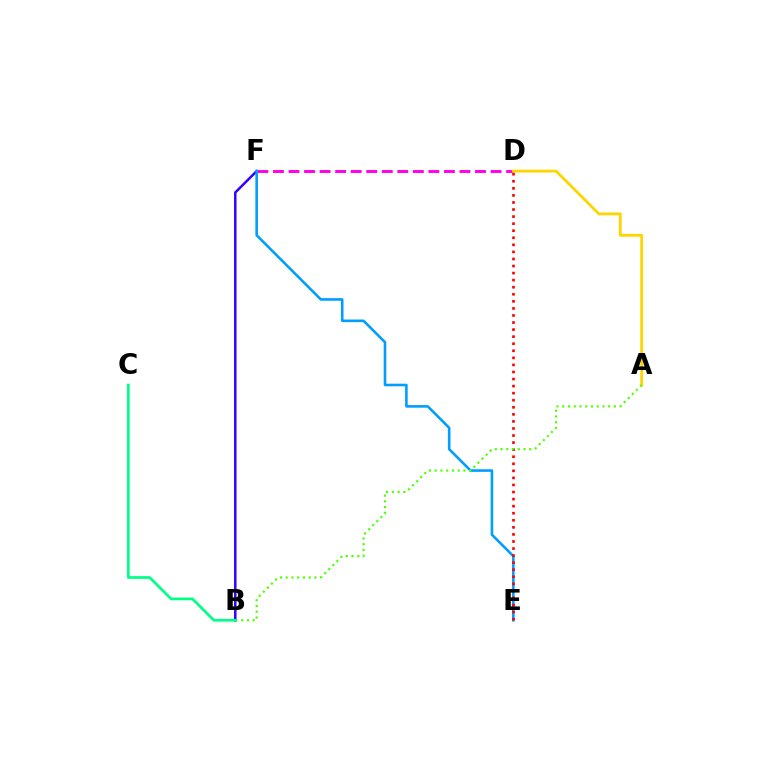{('D', 'F'): [{'color': '#ff00ed', 'line_style': 'dashed', 'thickness': 2.11}], ('B', 'F'): [{'color': '#3700ff', 'line_style': 'solid', 'thickness': 1.81}], ('A', 'D'): [{'color': '#ffd500', 'line_style': 'solid', 'thickness': 2.04}], ('E', 'F'): [{'color': '#009eff', 'line_style': 'solid', 'thickness': 1.87}], ('D', 'E'): [{'color': '#ff0000', 'line_style': 'dotted', 'thickness': 1.92}], ('A', 'B'): [{'color': '#4fff00', 'line_style': 'dotted', 'thickness': 1.56}], ('B', 'C'): [{'color': '#00ff86', 'line_style': 'solid', 'thickness': 1.95}]}